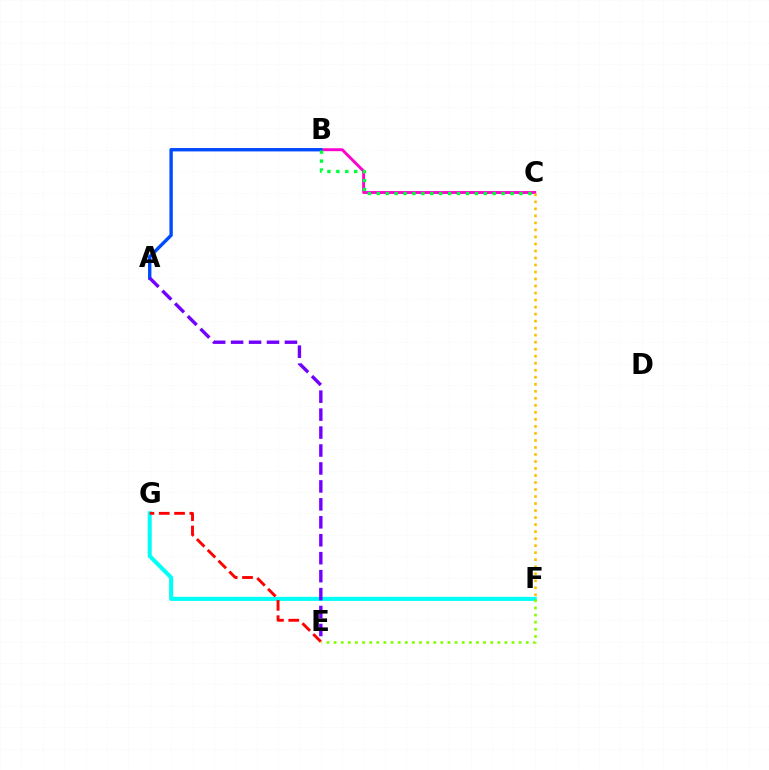{('F', 'G'): [{'color': '#00fff6', 'line_style': 'solid', 'thickness': 2.92}], ('E', 'F'): [{'color': '#84ff00', 'line_style': 'dotted', 'thickness': 1.93}], ('B', 'C'): [{'color': '#ff00cf', 'line_style': 'solid', 'thickness': 2.08}, {'color': '#00ff39', 'line_style': 'dotted', 'thickness': 2.42}], ('E', 'G'): [{'color': '#ff0000', 'line_style': 'dashed', 'thickness': 2.08}], ('A', 'B'): [{'color': '#004bff', 'line_style': 'solid', 'thickness': 2.43}], ('A', 'E'): [{'color': '#7200ff', 'line_style': 'dashed', 'thickness': 2.44}], ('C', 'F'): [{'color': '#ffbd00', 'line_style': 'dotted', 'thickness': 1.91}]}